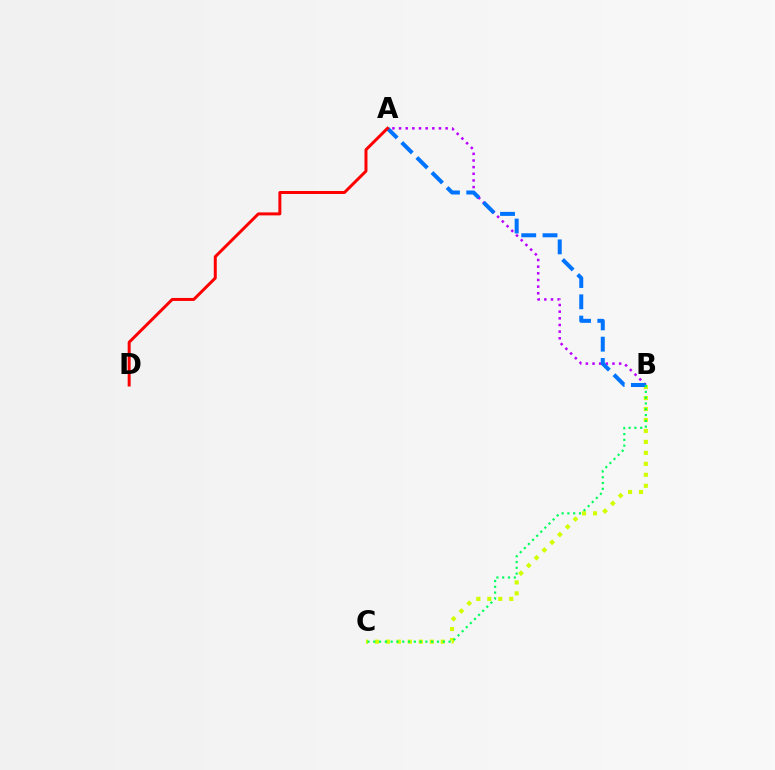{('B', 'C'): [{'color': '#d1ff00', 'line_style': 'dotted', 'thickness': 2.98}, {'color': '#00ff5c', 'line_style': 'dotted', 'thickness': 1.57}], ('A', 'B'): [{'color': '#b900ff', 'line_style': 'dotted', 'thickness': 1.81}, {'color': '#0074ff', 'line_style': 'dashed', 'thickness': 2.89}], ('A', 'D'): [{'color': '#ff0000', 'line_style': 'solid', 'thickness': 2.14}]}